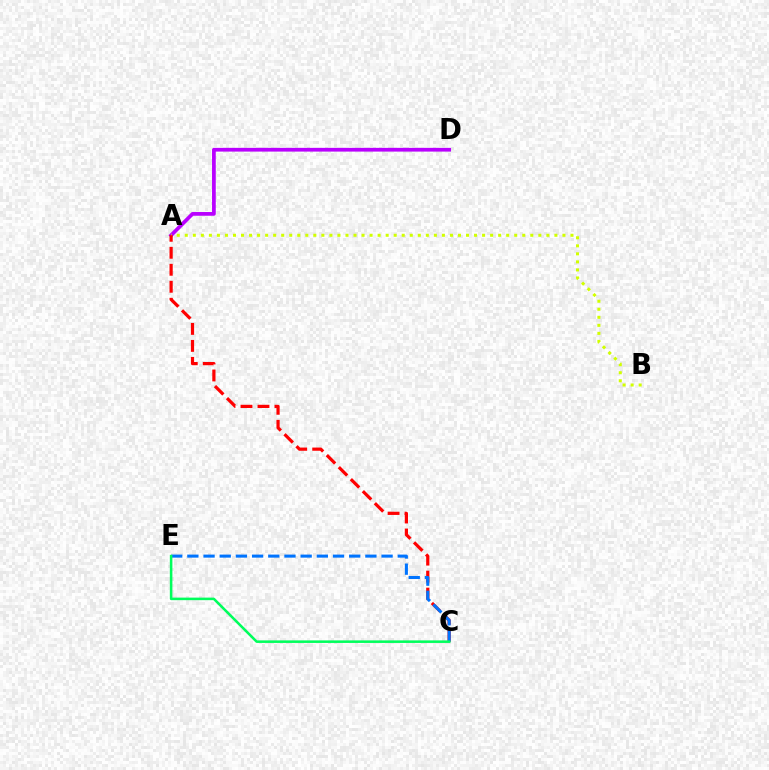{('A', 'D'): [{'color': '#b900ff', 'line_style': 'solid', 'thickness': 2.69}], ('A', 'B'): [{'color': '#d1ff00', 'line_style': 'dotted', 'thickness': 2.18}], ('A', 'C'): [{'color': '#ff0000', 'line_style': 'dashed', 'thickness': 2.31}], ('C', 'E'): [{'color': '#0074ff', 'line_style': 'dashed', 'thickness': 2.2}, {'color': '#00ff5c', 'line_style': 'solid', 'thickness': 1.84}]}